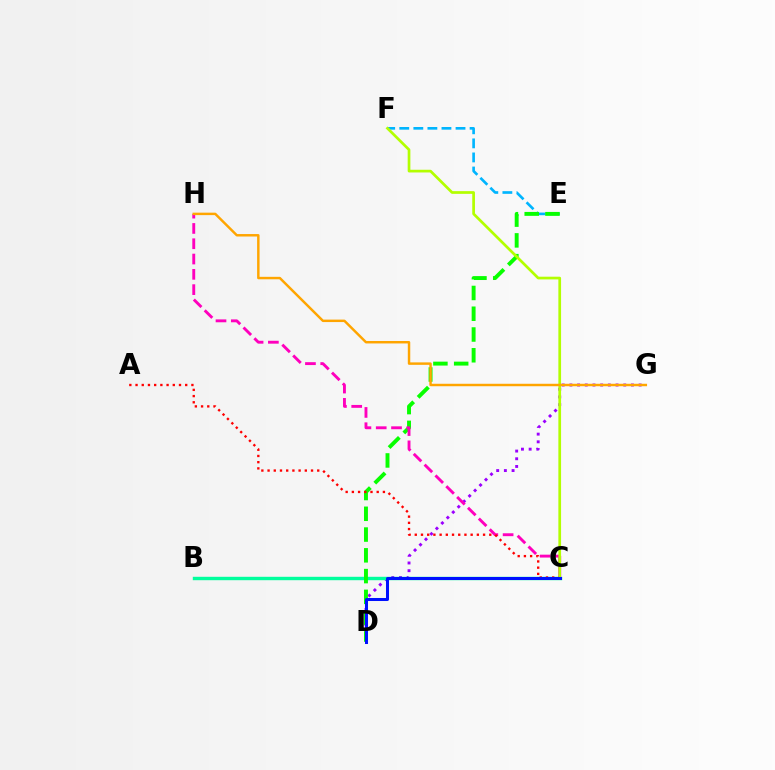{('D', 'G'): [{'color': '#9b00ff', 'line_style': 'dotted', 'thickness': 2.09}], ('B', 'C'): [{'color': '#00ff9d', 'line_style': 'solid', 'thickness': 2.45}], ('E', 'F'): [{'color': '#00b5ff', 'line_style': 'dashed', 'thickness': 1.91}], ('D', 'E'): [{'color': '#08ff00', 'line_style': 'dashed', 'thickness': 2.82}], ('C', 'H'): [{'color': '#ff00bd', 'line_style': 'dashed', 'thickness': 2.08}], ('A', 'C'): [{'color': '#ff0000', 'line_style': 'dotted', 'thickness': 1.69}], ('C', 'F'): [{'color': '#b3ff00', 'line_style': 'solid', 'thickness': 1.95}], ('C', 'D'): [{'color': '#0010ff', 'line_style': 'solid', 'thickness': 2.18}], ('G', 'H'): [{'color': '#ffa500', 'line_style': 'solid', 'thickness': 1.77}]}